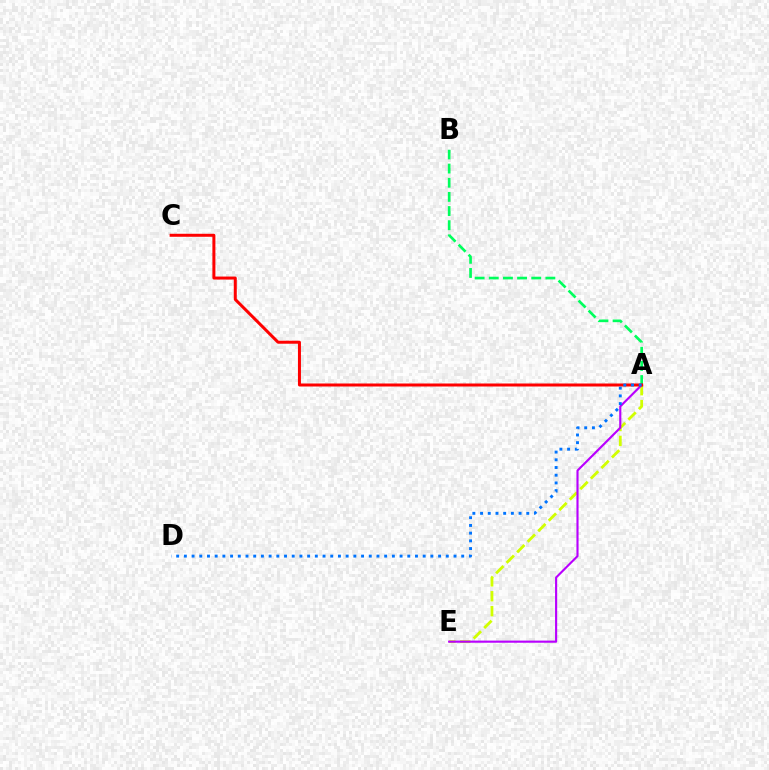{('A', 'E'): [{'color': '#d1ff00', 'line_style': 'dashed', 'thickness': 2.02}, {'color': '#b900ff', 'line_style': 'solid', 'thickness': 1.54}], ('A', 'B'): [{'color': '#00ff5c', 'line_style': 'dashed', 'thickness': 1.92}], ('A', 'C'): [{'color': '#ff0000', 'line_style': 'solid', 'thickness': 2.16}], ('A', 'D'): [{'color': '#0074ff', 'line_style': 'dotted', 'thickness': 2.09}]}